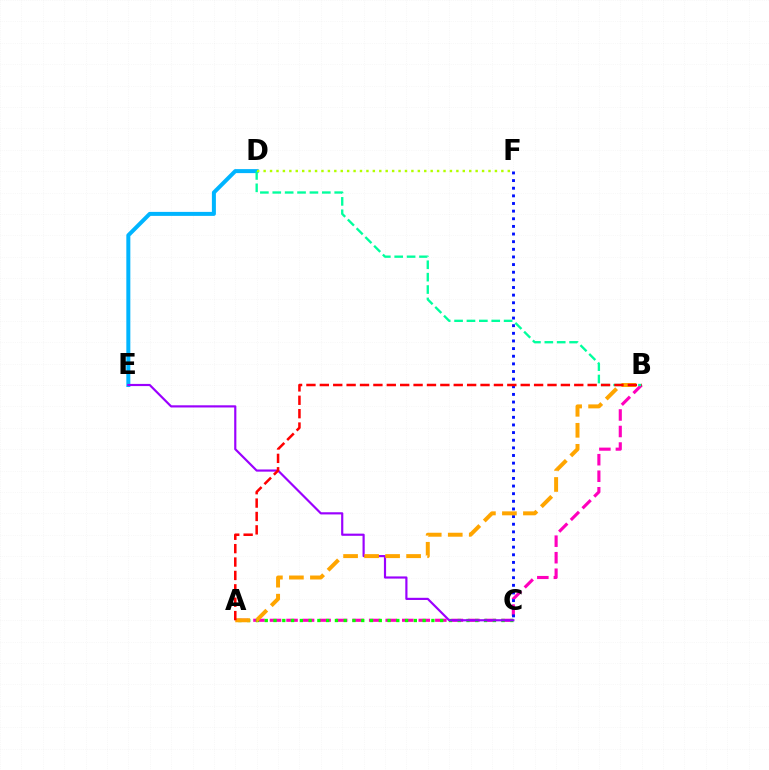{('D', 'E'): [{'color': '#00b5ff', 'line_style': 'solid', 'thickness': 2.88}], ('A', 'B'): [{'color': '#ff00bd', 'line_style': 'dashed', 'thickness': 2.25}, {'color': '#ffa500', 'line_style': 'dashed', 'thickness': 2.85}, {'color': '#ff0000', 'line_style': 'dashed', 'thickness': 1.82}], ('C', 'F'): [{'color': '#0010ff', 'line_style': 'dotted', 'thickness': 2.07}], ('A', 'C'): [{'color': '#08ff00', 'line_style': 'dotted', 'thickness': 2.38}], ('C', 'E'): [{'color': '#9b00ff', 'line_style': 'solid', 'thickness': 1.57}], ('B', 'D'): [{'color': '#00ff9d', 'line_style': 'dashed', 'thickness': 1.68}], ('D', 'F'): [{'color': '#b3ff00', 'line_style': 'dotted', 'thickness': 1.75}]}